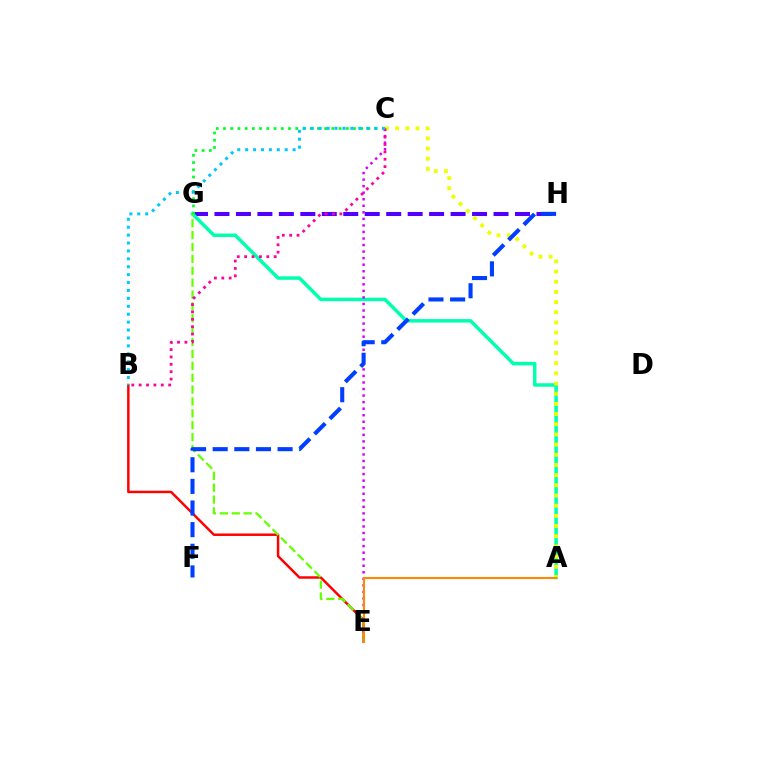{('G', 'H'): [{'color': '#4f00ff', 'line_style': 'dashed', 'thickness': 2.92}], ('B', 'E'): [{'color': '#ff0000', 'line_style': 'solid', 'thickness': 1.78}], ('A', 'G'): [{'color': '#00ffaf', 'line_style': 'solid', 'thickness': 2.52}], ('C', 'G'): [{'color': '#00ff27', 'line_style': 'dotted', 'thickness': 1.96}], ('C', 'E'): [{'color': '#d600ff', 'line_style': 'dotted', 'thickness': 1.78}], ('E', 'G'): [{'color': '#66ff00', 'line_style': 'dashed', 'thickness': 1.61}], ('A', 'C'): [{'color': '#eeff00', 'line_style': 'dotted', 'thickness': 2.77}], ('A', 'E'): [{'color': '#ff8800', 'line_style': 'solid', 'thickness': 1.5}], ('F', 'H'): [{'color': '#003fff', 'line_style': 'dashed', 'thickness': 2.94}], ('B', 'C'): [{'color': '#ff00a0', 'line_style': 'dotted', 'thickness': 2.0}, {'color': '#00c7ff', 'line_style': 'dotted', 'thickness': 2.15}]}